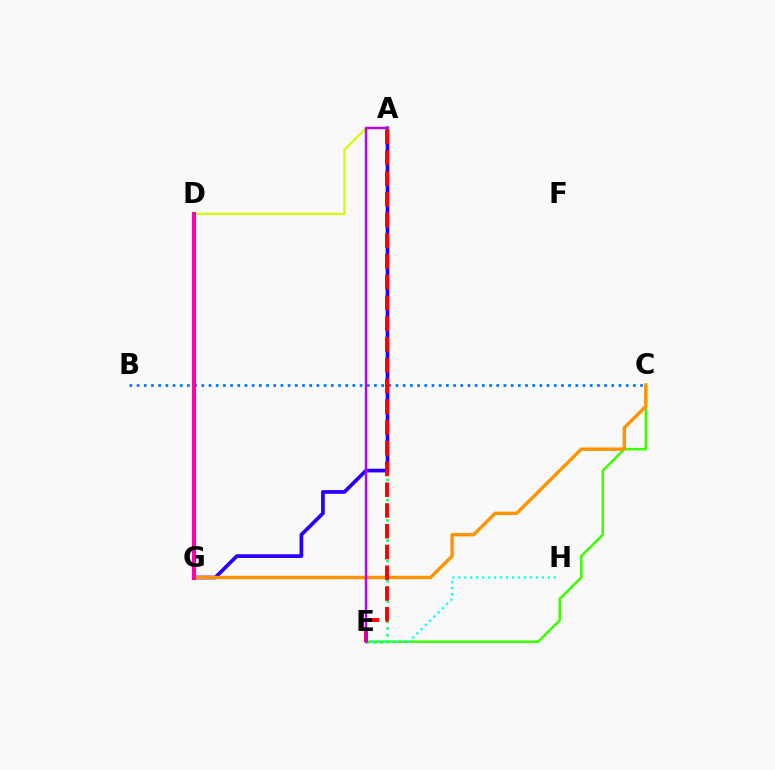{('A', 'E'): [{'color': '#00ff5c', 'line_style': 'dotted', 'thickness': 1.83}, {'color': '#ff0000', 'line_style': 'dashed', 'thickness': 2.82}, {'color': '#b900ff', 'line_style': 'solid', 'thickness': 1.74}], ('C', 'E'): [{'color': '#3dff00', 'line_style': 'solid', 'thickness': 1.84}], ('A', 'G'): [{'color': '#2500ff', 'line_style': 'solid', 'thickness': 2.67}], ('B', 'C'): [{'color': '#0074ff', 'line_style': 'dotted', 'thickness': 1.95}], ('A', 'D'): [{'color': '#d1ff00', 'line_style': 'solid', 'thickness': 1.57}], ('C', 'G'): [{'color': '#ff9400', 'line_style': 'solid', 'thickness': 2.46}], ('E', 'H'): [{'color': '#00fff6', 'line_style': 'dotted', 'thickness': 1.62}], ('D', 'G'): [{'color': '#ff00ac', 'line_style': 'solid', 'thickness': 2.93}]}